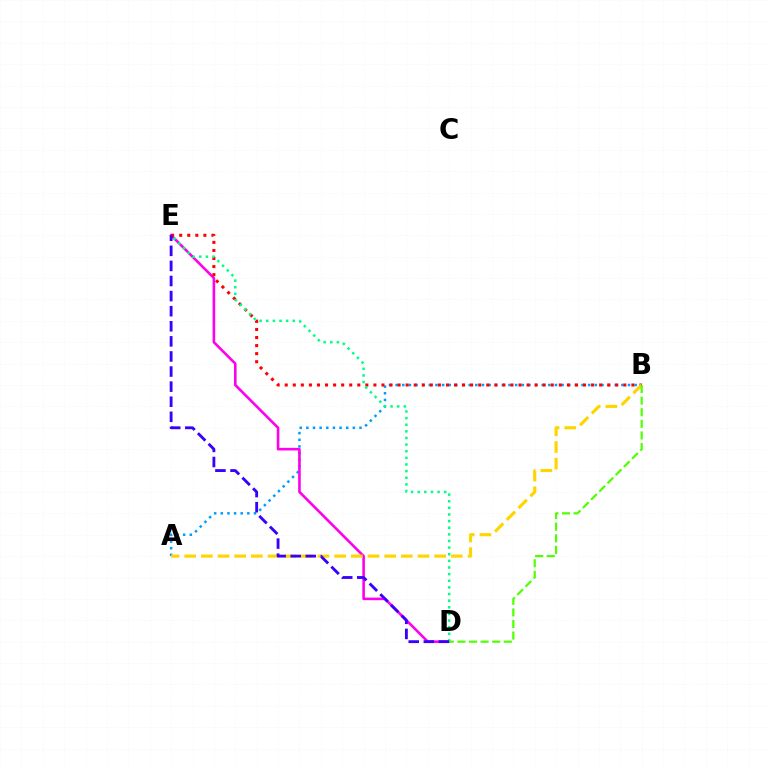{('A', 'B'): [{'color': '#009eff', 'line_style': 'dotted', 'thickness': 1.8}, {'color': '#ffd500', 'line_style': 'dashed', 'thickness': 2.26}], ('D', 'E'): [{'color': '#ff00ed', 'line_style': 'solid', 'thickness': 1.88}, {'color': '#00ff86', 'line_style': 'dotted', 'thickness': 1.8}, {'color': '#3700ff', 'line_style': 'dashed', 'thickness': 2.05}], ('B', 'E'): [{'color': '#ff0000', 'line_style': 'dotted', 'thickness': 2.19}], ('B', 'D'): [{'color': '#4fff00', 'line_style': 'dashed', 'thickness': 1.58}]}